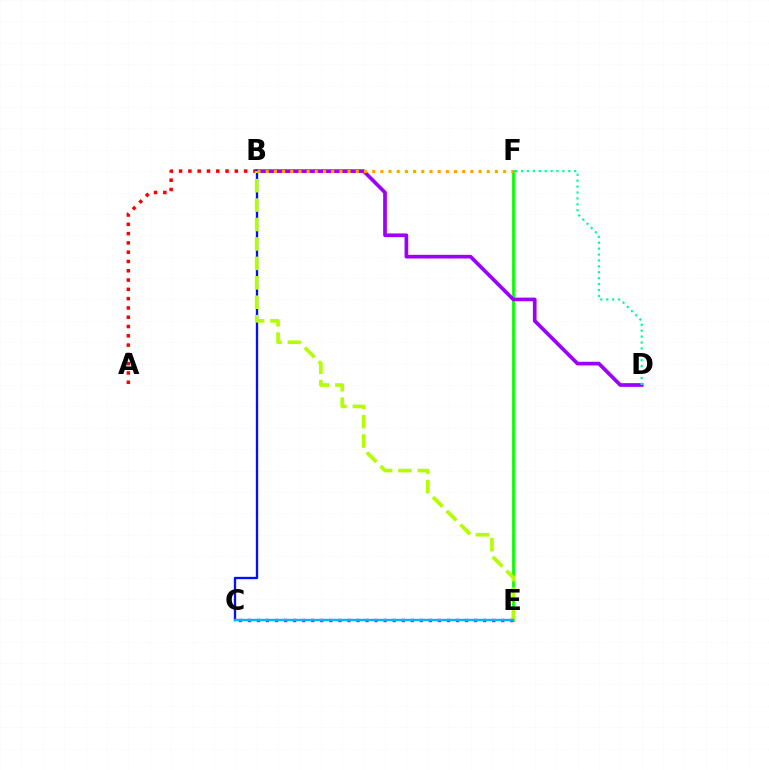{('E', 'F'): [{'color': '#08ff00', 'line_style': 'solid', 'thickness': 1.99}], ('A', 'B'): [{'color': '#ff0000', 'line_style': 'dotted', 'thickness': 2.52}], ('B', 'D'): [{'color': '#9b00ff', 'line_style': 'solid', 'thickness': 2.65}], ('B', 'C'): [{'color': '#0010ff', 'line_style': 'solid', 'thickness': 1.68}], ('B', 'E'): [{'color': '#b3ff00', 'line_style': 'dashed', 'thickness': 2.64}], ('C', 'E'): [{'color': '#ff00bd', 'line_style': 'dotted', 'thickness': 2.46}, {'color': '#00b5ff', 'line_style': 'solid', 'thickness': 1.7}], ('B', 'F'): [{'color': '#ffa500', 'line_style': 'dotted', 'thickness': 2.22}], ('D', 'F'): [{'color': '#00ff9d', 'line_style': 'dotted', 'thickness': 1.61}]}